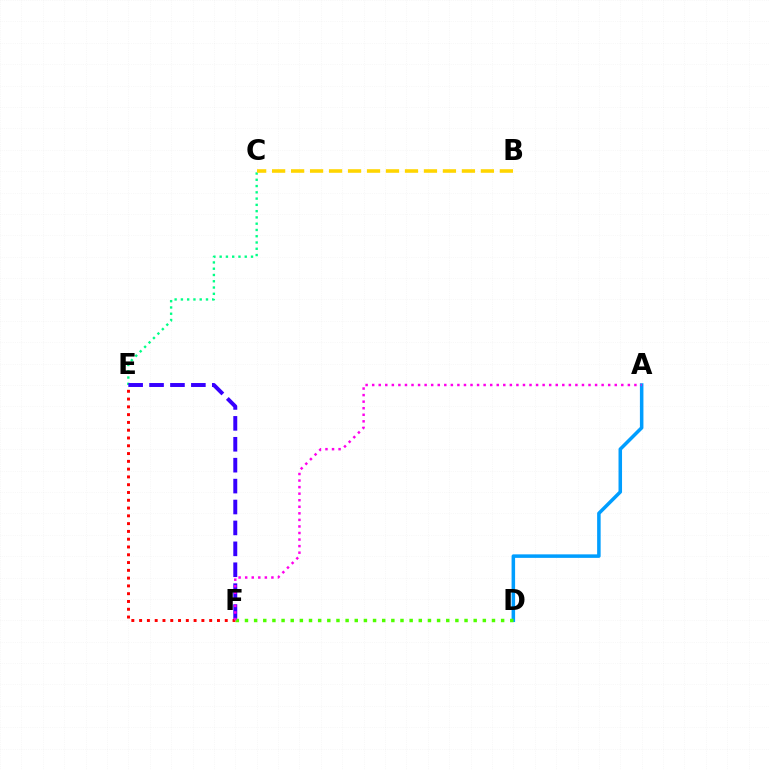{('C', 'E'): [{'color': '#00ff86', 'line_style': 'dotted', 'thickness': 1.7}], ('E', 'F'): [{'color': '#ff0000', 'line_style': 'dotted', 'thickness': 2.12}, {'color': '#3700ff', 'line_style': 'dashed', 'thickness': 2.84}], ('A', 'D'): [{'color': '#009eff', 'line_style': 'solid', 'thickness': 2.54}], ('B', 'C'): [{'color': '#ffd500', 'line_style': 'dashed', 'thickness': 2.58}], ('D', 'F'): [{'color': '#4fff00', 'line_style': 'dotted', 'thickness': 2.49}], ('A', 'F'): [{'color': '#ff00ed', 'line_style': 'dotted', 'thickness': 1.78}]}